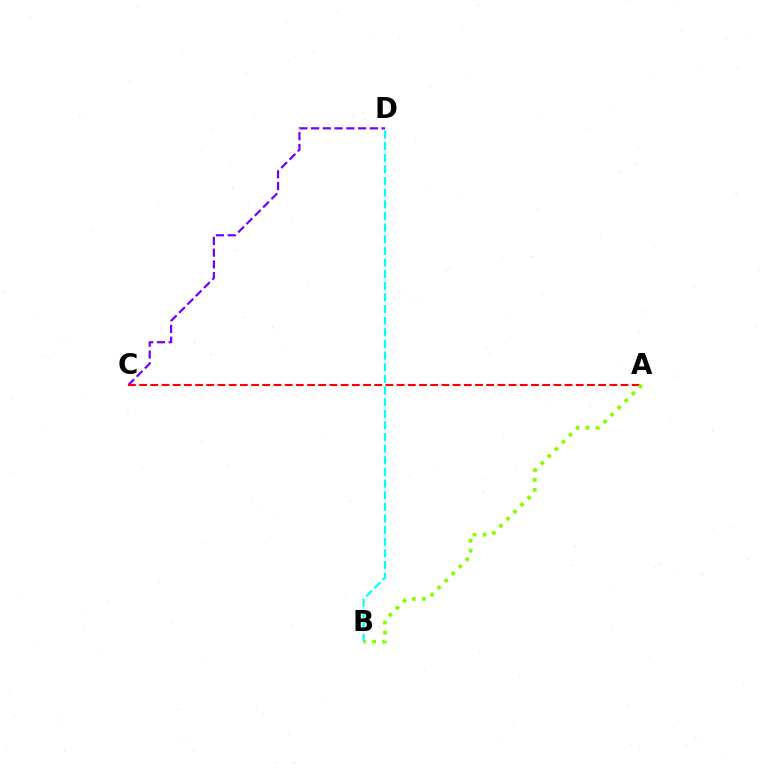{('B', 'D'): [{'color': '#00fff6', 'line_style': 'dashed', 'thickness': 1.58}], ('C', 'D'): [{'color': '#7200ff', 'line_style': 'dashed', 'thickness': 1.6}], ('A', 'C'): [{'color': '#ff0000', 'line_style': 'dashed', 'thickness': 1.52}], ('A', 'B'): [{'color': '#84ff00', 'line_style': 'dotted', 'thickness': 2.71}]}